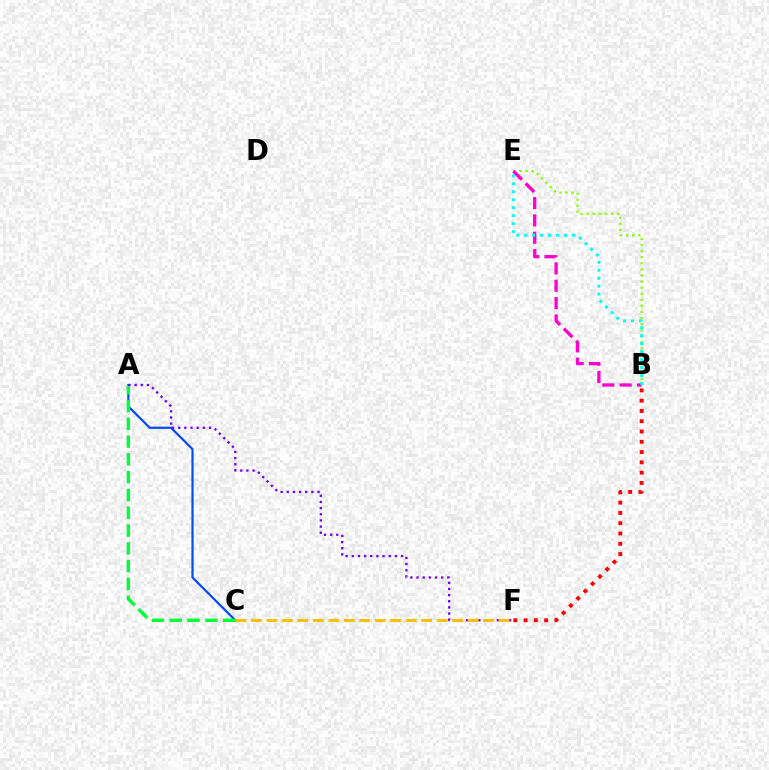{('A', 'C'): [{'color': '#004bff', 'line_style': 'solid', 'thickness': 1.58}, {'color': '#00ff39', 'line_style': 'dashed', 'thickness': 2.42}], ('B', 'F'): [{'color': '#ff0000', 'line_style': 'dotted', 'thickness': 2.79}], ('B', 'E'): [{'color': '#84ff00', 'line_style': 'dotted', 'thickness': 1.65}, {'color': '#ff00cf', 'line_style': 'dashed', 'thickness': 2.36}, {'color': '#00fff6', 'line_style': 'dotted', 'thickness': 2.17}], ('A', 'F'): [{'color': '#7200ff', 'line_style': 'dotted', 'thickness': 1.67}], ('C', 'F'): [{'color': '#ffbd00', 'line_style': 'dashed', 'thickness': 2.1}]}